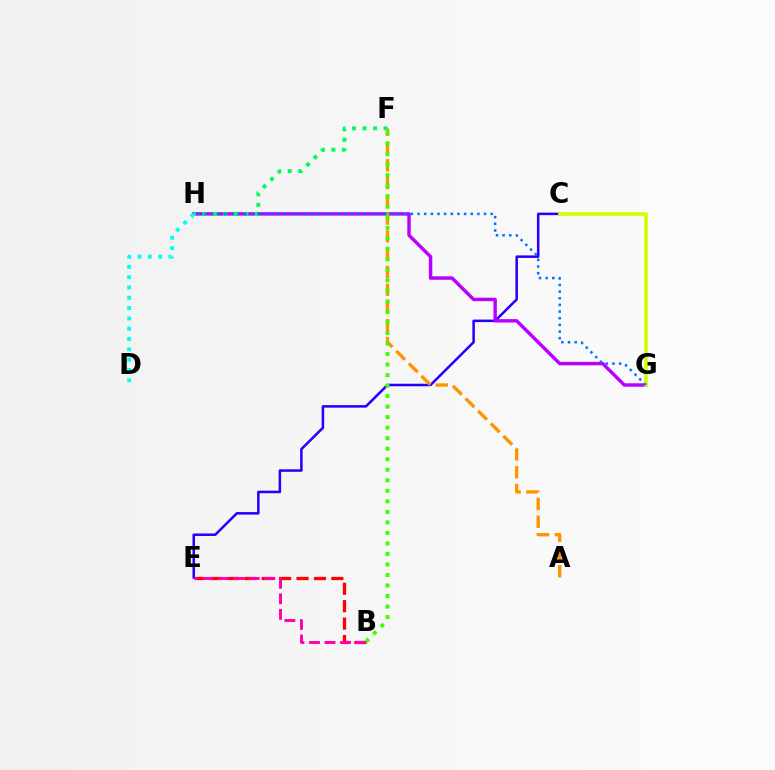{('C', 'E'): [{'color': '#2500ff', 'line_style': 'solid', 'thickness': 1.82}], ('G', 'H'): [{'color': '#b900ff', 'line_style': 'solid', 'thickness': 2.48}, {'color': '#0074ff', 'line_style': 'dotted', 'thickness': 1.81}], ('C', 'G'): [{'color': '#d1ff00', 'line_style': 'solid', 'thickness': 2.61}], ('A', 'F'): [{'color': '#ff9400', 'line_style': 'dashed', 'thickness': 2.41}], ('F', 'H'): [{'color': '#00ff5c', 'line_style': 'dotted', 'thickness': 2.85}], ('B', 'E'): [{'color': '#ff0000', 'line_style': 'dashed', 'thickness': 2.37}, {'color': '#ff00ac', 'line_style': 'dashed', 'thickness': 2.11}], ('D', 'H'): [{'color': '#00fff6', 'line_style': 'dotted', 'thickness': 2.8}], ('B', 'F'): [{'color': '#3dff00', 'line_style': 'dotted', 'thickness': 2.86}]}